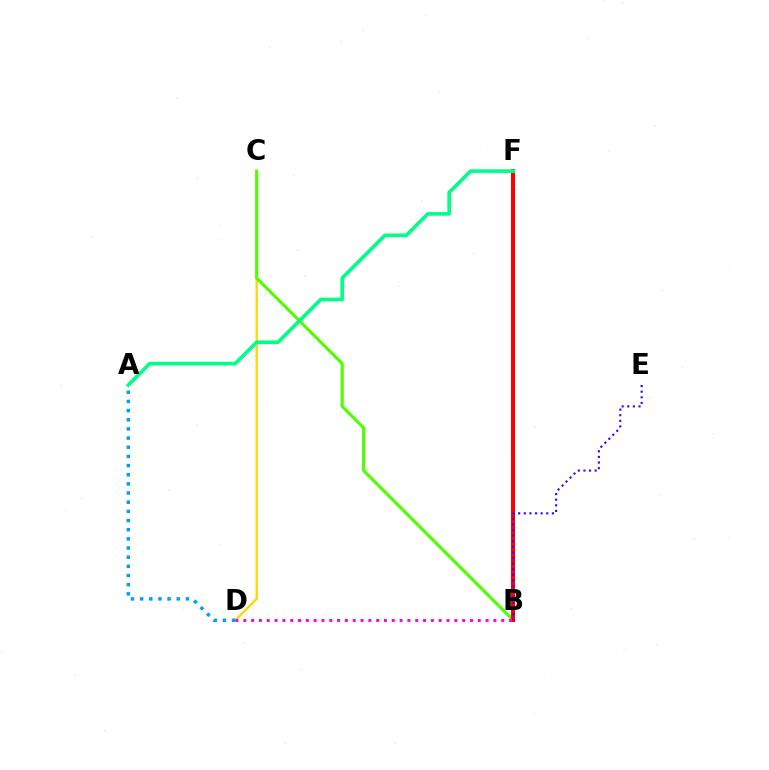{('C', 'D'): [{'color': '#ffd500', 'line_style': 'solid', 'thickness': 1.65}], ('B', 'C'): [{'color': '#4fff00', 'line_style': 'solid', 'thickness': 2.22}], ('B', 'F'): [{'color': '#ff0000', 'line_style': 'solid', 'thickness': 2.89}], ('A', 'F'): [{'color': '#00ff86', 'line_style': 'solid', 'thickness': 2.62}], ('A', 'D'): [{'color': '#009eff', 'line_style': 'dotted', 'thickness': 2.49}], ('B', 'D'): [{'color': '#ff00ed', 'line_style': 'dotted', 'thickness': 2.12}], ('B', 'E'): [{'color': '#3700ff', 'line_style': 'dotted', 'thickness': 1.53}]}